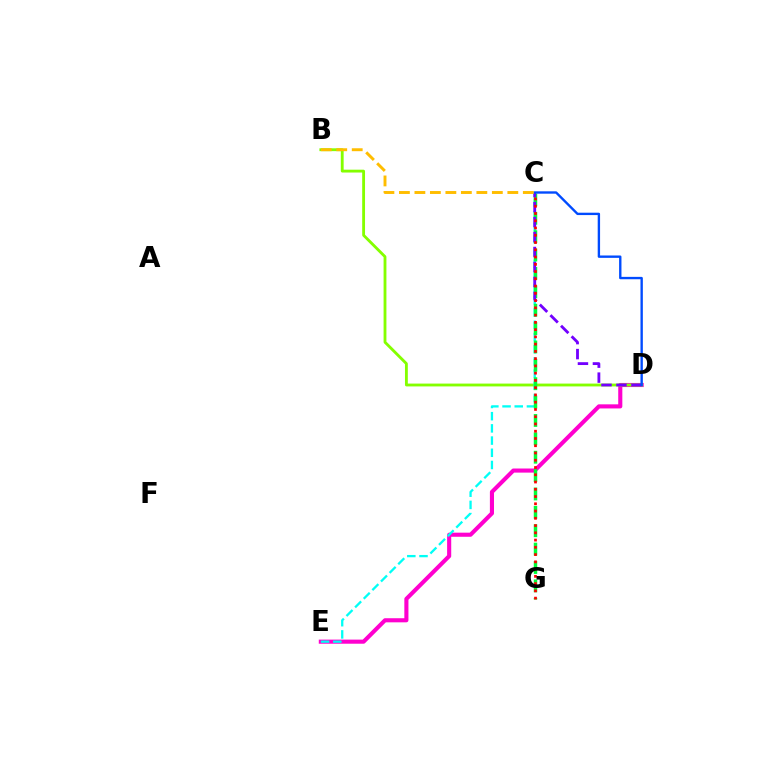{('D', 'E'): [{'color': '#ff00cf', 'line_style': 'solid', 'thickness': 2.96}], ('B', 'D'): [{'color': '#84ff00', 'line_style': 'solid', 'thickness': 2.04}], ('C', 'E'): [{'color': '#00fff6', 'line_style': 'dashed', 'thickness': 1.66}], ('C', 'G'): [{'color': '#00ff39', 'line_style': 'dashed', 'thickness': 2.5}, {'color': '#ff0000', 'line_style': 'dotted', 'thickness': 1.97}], ('C', 'D'): [{'color': '#7200ff', 'line_style': 'dashed', 'thickness': 2.03}, {'color': '#004bff', 'line_style': 'solid', 'thickness': 1.71}], ('B', 'C'): [{'color': '#ffbd00', 'line_style': 'dashed', 'thickness': 2.1}]}